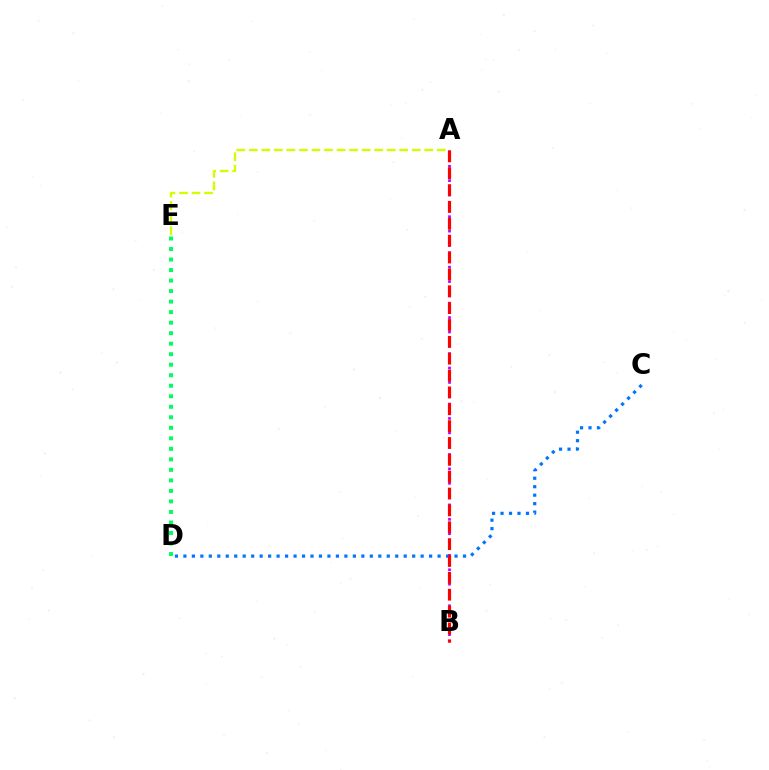{('A', 'B'): [{'color': '#b900ff', 'line_style': 'dotted', 'thickness': 1.96}, {'color': '#ff0000', 'line_style': 'dashed', 'thickness': 2.29}], ('D', 'E'): [{'color': '#00ff5c', 'line_style': 'dotted', 'thickness': 2.86}], ('A', 'E'): [{'color': '#d1ff00', 'line_style': 'dashed', 'thickness': 1.7}], ('C', 'D'): [{'color': '#0074ff', 'line_style': 'dotted', 'thickness': 2.3}]}